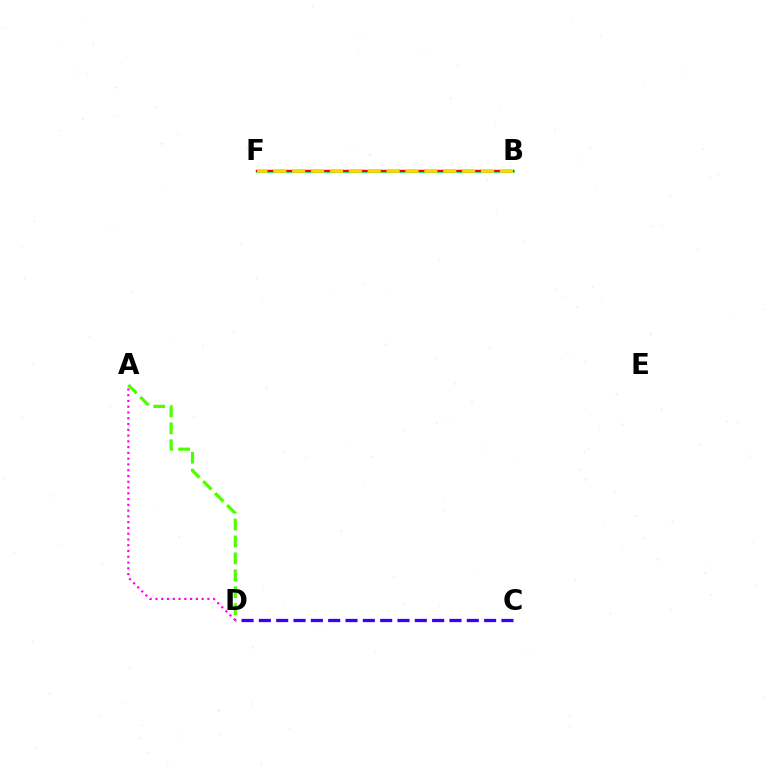{('A', 'D'): [{'color': '#ff00ed', 'line_style': 'dotted', 'thickness': 1.57}, {'color': '#4fff00', 'line_style': 'dashed', 'thickness': 2.3}], ('B', 'F'): [{'color': '#009eff', 'line_style': 'solid', 'thickness': 1.66}, {'color': '#00ff86', 'line_style': 'solid', 'thickness': 1.98}, {'color': '#ff0000', 'line_style': 'solid', 'thickness': 1.58}, {'color': '#ffd500', 'line_style': 'dashed', 'thickness': 2.57}], ('C', 'D'): [{'color': '#3700ff', 'line_style': 'dashed', 'thickness': 2.35}]}